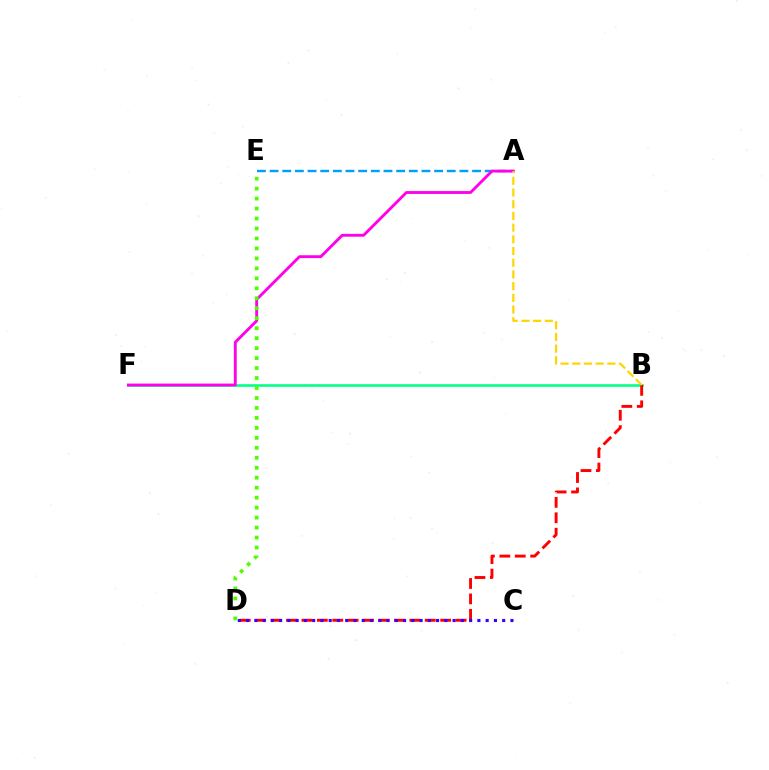{('A', 'E'): [{'color': '#009eff', 'line_style': 'dashed', 'thickness': 1.72}], ('B', 'F'): [{'color': '#00ff86', 'line_style': 'solid', 'thickness': 1.87}], ('A', 'F'): [{'color': '#ff00ed', 'line_style': 'solid', 'thickness': 2.06}], ('B', 'D'): [{'color': '#ff0000', 'line_style': 'dashed', 'thickness': 2.09}], ('C', 'D'): [{'color': '#3700ff', 'line_style': 'dotted', 'thickness': 2.24}], ('A', 'B'): [{'color': '#ffd500', 'line_style': 'dashed', 'thickness': 1.59}], ('D', 'E'): [{'color': '#4fff00', 'line_style': 'dotted', 'thickness': 2.71}]}